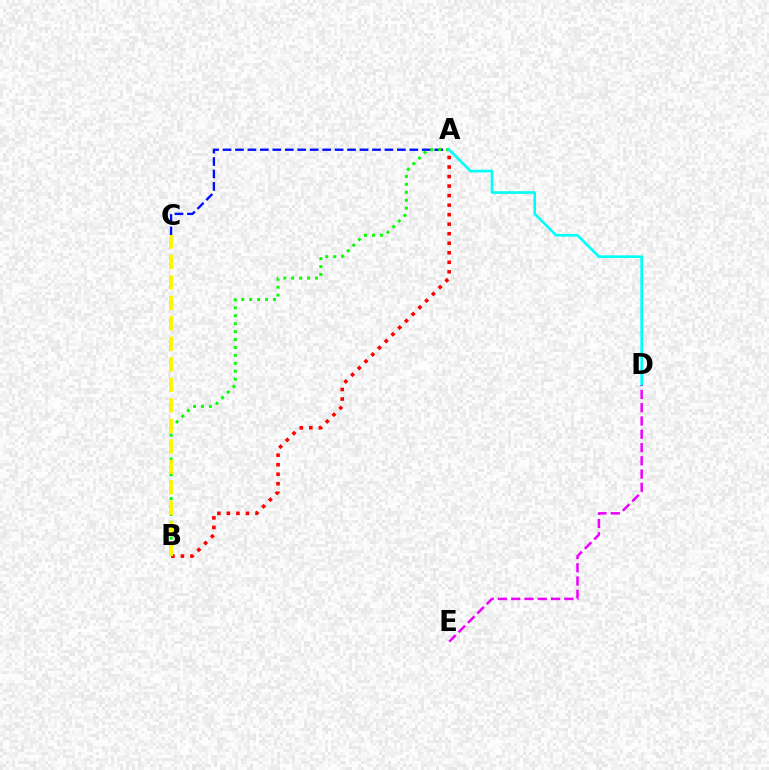{('A', 'C'): [{'color': '#0010ff', 'line_style': 'dashed', 'thickness': 1.69}], ('A', 'B'): [{'color': '#ff0000', 'line_style': 'dotted', 'thickness': 2.59}, {'color': '#08ff00', 'line_style': 'dotted', 'thickness': 2.15}], ('A', 'D'): [{'color': '#00fff6', 'line_style': 'solid', 'thickness': 1.89}], ('D', 'E'): [{'color': '#ee00ff', 'line_style': 'dashed', 'thickness': 1.8}], ('B', 'C'): [{'color': '#fcf500', 'line_style': 'dashed', 'thickness': 2.78}]}